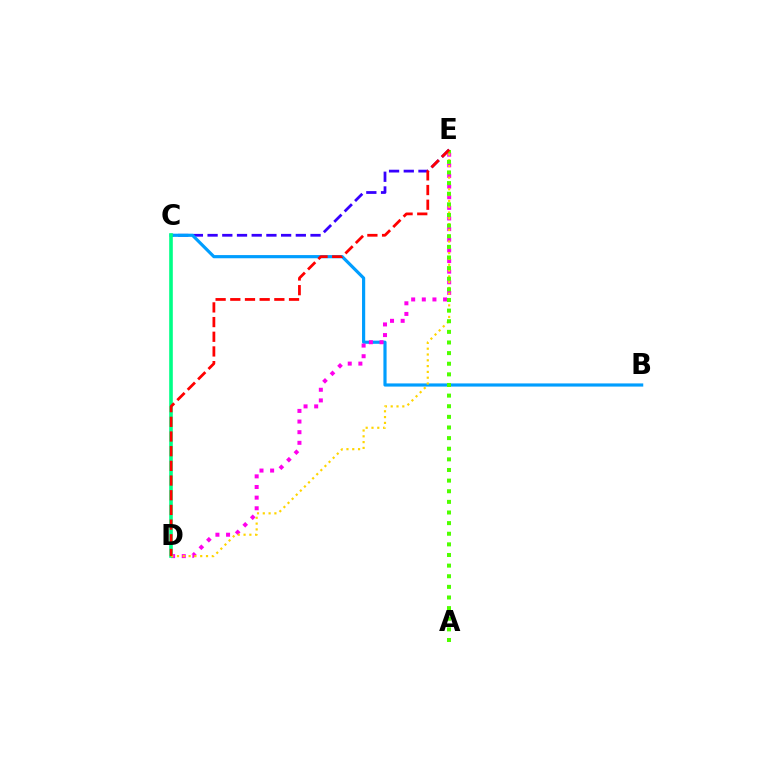{('C', 'E'): [{'color': '#3700ff', 'line_style': 'dashed', 'thickness': 2.0}], ('B', 'C'): [{'color': '#009eff', 'line_style': 'solid', 'thickness': 2.28}], ('D', 'E'): [{'color': '#ff00ed', 'line_style': 'dotted', 'thickness': 2.89}, {'color': '#ffd500', 'line_style': 'dotted', 'thickness': 1.58}, {'color': '#ff0000', 'line_style': 'dashed', 'thickness': 1.99}], ('C', 'D'): [{'color': '#00ff86', 'line_style': 'solid', 'thickness': 2.61}], ('A', 'E'): [{'color': '#4fff00', 'line_style': 'dotted', 'thickness': 2.89}]}